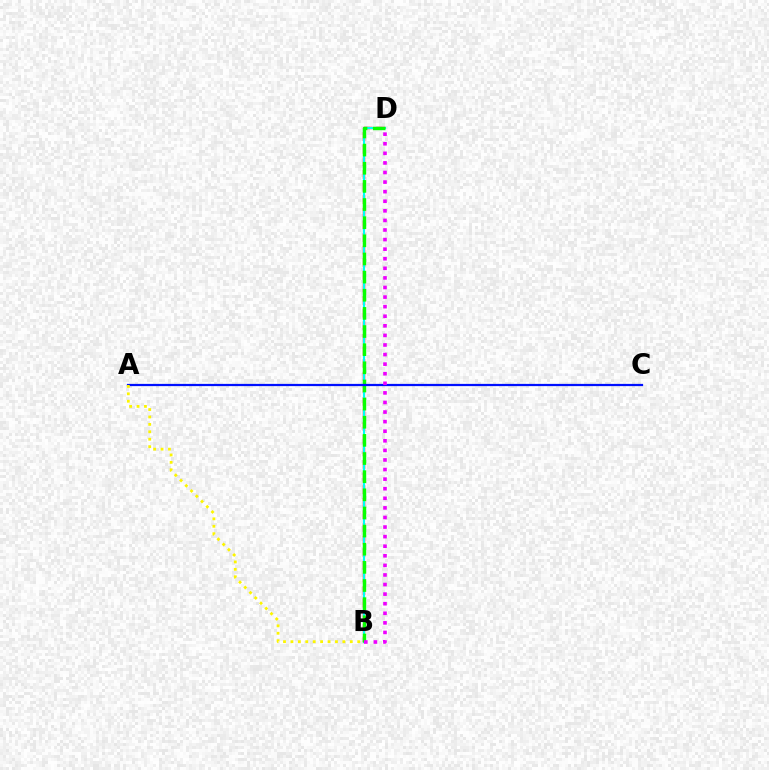{('B', 'D'): [{'color': '#ff0000', 'line_style': 'dashed', 'thickness': 1.71}, {'color': '#00fff6', 'line_style': 'solid', 'thickness': 1.53}, {'color': '#08ff00', 'line_style': 'dashed', 'thickness': 2.46}, {'color': '#ee00ff', 'line_style': 'dotted', 'thickness': 2.6}], ('A', 'C'): [{'color': '#0010ff', 'line_style': 'solid', 'thickness': 1.61}], ('A', 'B'): [{'color': '#fcf500', 'line_style': 'dotted', 'thickness': 2.02}]}